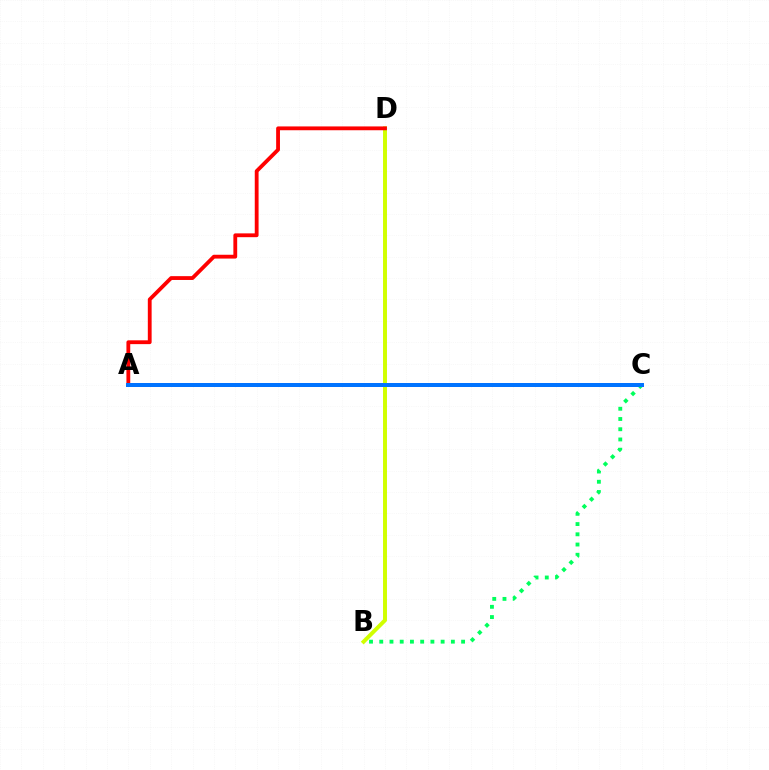{('A', 'C'): [{'color': '#b900ff', 'line_style': 'solid', 'thickness': 2.76}, {'color': '#0074ff', 'line_style': 'solid', 'thickness': 2.86}], ('B', 'D'): [{'color': '#d1ff00', 'line_style': 'solid', 'thickness': 2.84}], ('B', 'C'): [{'color': '#00ff5c', 'line_style': 'dotted', 'thickness': 2.78}], ('A', 'D'): [{'color': '#ff0000', 'line_style': 'solid', 'thickness': 2.75}]}